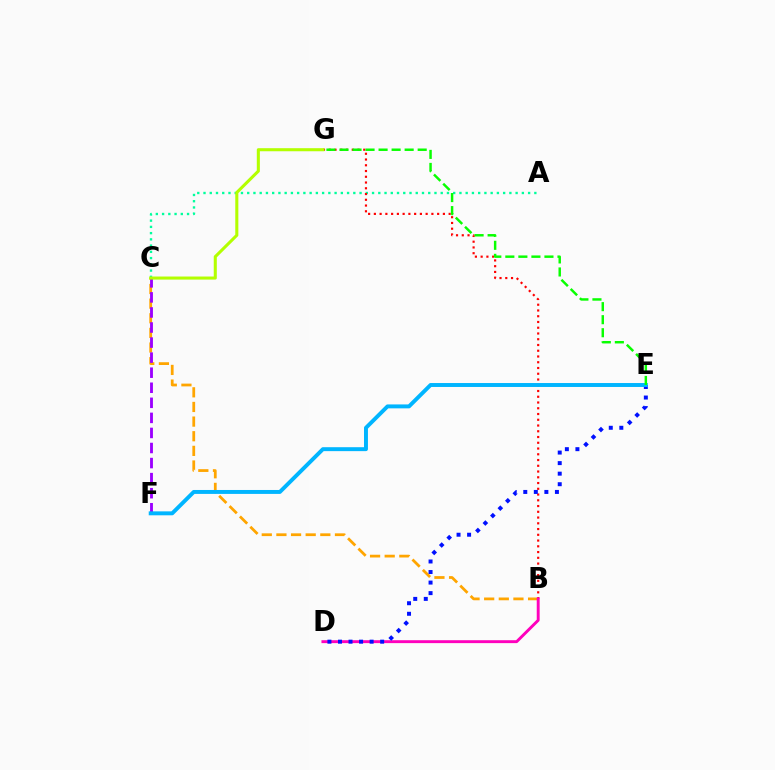{('A', 'C'): [{'color': '#00ff9d', 'line_style': 'dotted', 'thickness': 1.7}], ('B', 'G'): [{'color': '#ff0000', 'line_style': 'dotted', 'thickness': 1.56}], ('B', 'C'): [{'color': '#ffa500', 'line_style': 'dashed', 'thickness': 1.99}], ('C', 'F'): [{'color': '#9b00ff', 'line_style': 'dashed', 'thickness': 2.05}], ('B', 'D'): [{'color': '#ff00bd', 'line_style': 'solid', 'thickness': 2.1}], ('D', 'E'): [{'color': '#0010ff', 'line_style': 'dotted', 'thickness': 2.87}], ('C', 'G'): [{'color': '#b3ff00', 'line_style': 'solid', 'thickness': 2.21}], ('E', 'F'): [{'color': '#00b5ff', 'line_style': 'solid', 'thickness': 2.83}], ('E', 'G'): [{'color': '#08ff00', 'line_style': 'dashed', 'thickness': 1.77}]}